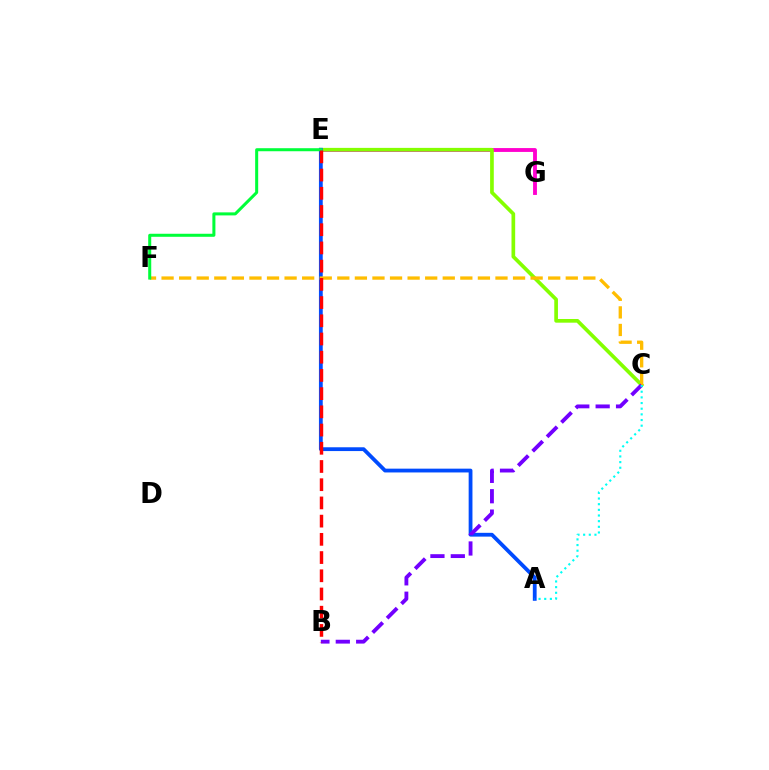{('E', 'G'): [{'color': '#ff00cf', 'line_style': 'solid', 'thickness': 2.77}], ('C', 'E'): [{'color': '#84ff00', 'line_style': 'solid', 'thickness': 2.65}], ('A', 'E'): [{'color': '#004bff', 'line_style': 'solid', 'thickness': 2.73}], ('C', 'F'): [{'color': '#ffbd00', 'line_style': 'dashed', 'thickness': 2.39}], ('B', 'C'): [{'color': '#7200ff', 'line_style': 'dashed', 'thickness': 2.77}], ('E', 'F'): [{'color': '#00ff39', 'line_style': 'solid', 'thickness': 2.18}], ('B', 'E'): [{'color': '#ff0000', 'line_style': 'dashed', 'thickness': 2.47}], ('A', 'C'): [{'color': '#00fff6', 'line_style': 'dotted', 'thickness': 1.54}]}